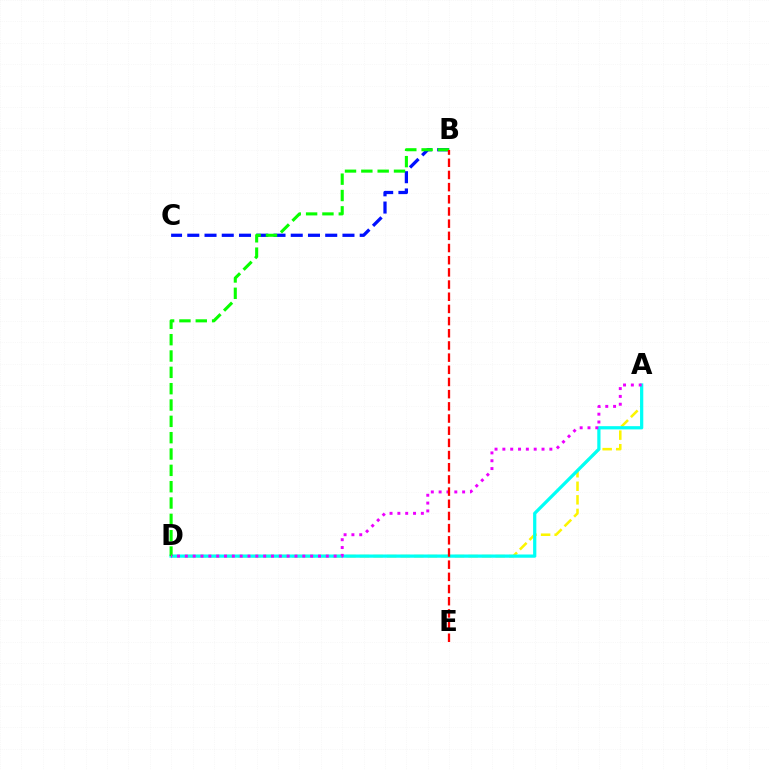{('A', 'D'): [{'color': '#fcf500', 'line_style': 'dashed', 'thickness': 1.84}, {'color': '#00fff6', 'line_style': 'solid', 'thickness': 2.33}, {'color': '#ee00ff', 'line_style': 'dotted', 'thickness': 2.13}], ('B', 'C'): [{'color': '#0010ff', 'line_style': 'dashed', 'thickness': 2.34}], ('B', 'D'): [{'color': '#08ff00', 'line_style': 'dashed', 'thickness': 2.22}], ('B', 'E'): [{'color': '#ff0000', 'line_style': 'dashed', 'thickness': 1.65}]}